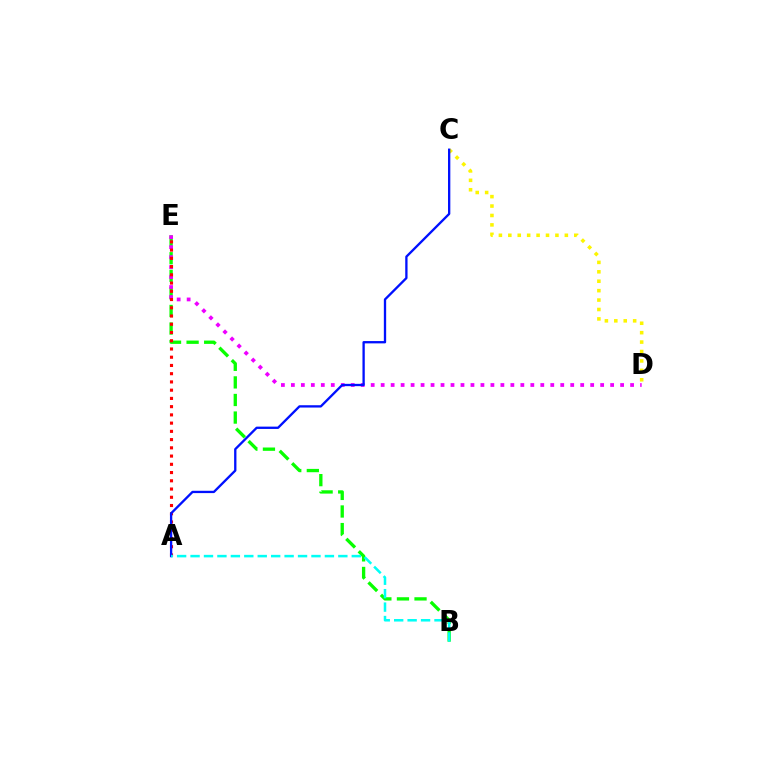{('B', 'E'): [{'color': '#08ff00', 'line_style': 'dashed', 'thickness': 2.39}], ('D', 'E'): [{'color': '#ee00ff', 'line_style': 'dotted', 'thickness': 2.71}], ('C', 'D'): [{'color': '#fcf500', 'line_style': 'dotted', 'thickness': 2.56}], ('A', 'E'): [{'color': '#ff0000', 'line_style': 'dotted', 'thickness': 2.24}], ('A', 'C'): [{'color': '#0010ff', 'line_style': 'solid', 'thickness': 1.67}], ('A', 'B'): [{'color': '#00fff6', 'line_style': 'dashed', 'thickness': 1.83}]}